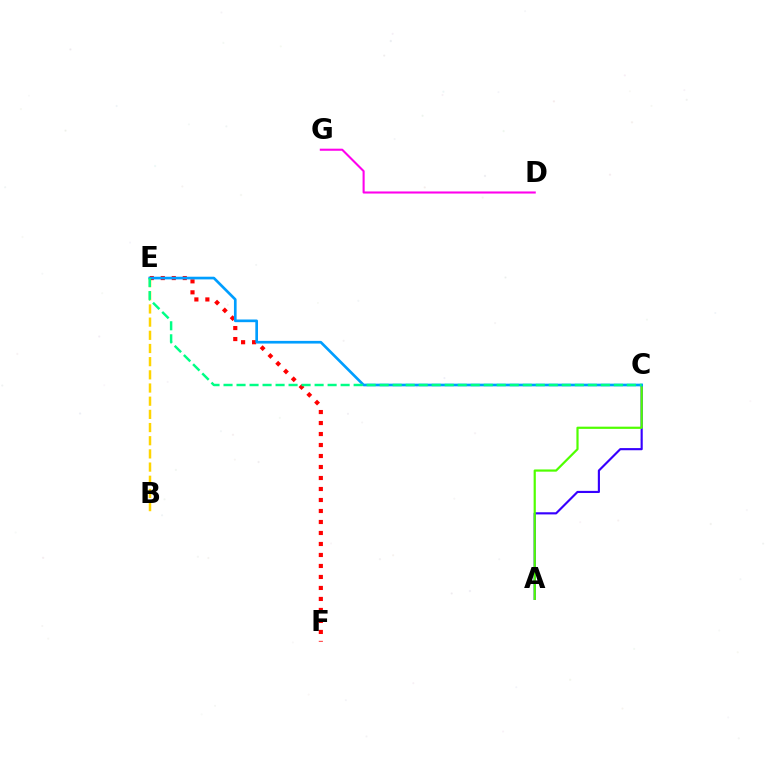{('A', 'C'): [{'color': '#3700ff', 'line_style': 'solid', 'thickness': 1.54}, {'color': '#4fff00', 'line_style': 'solid', 'thickness': 1.59}], ('B', 'E'): [{'color': '#ffd500', 'line_style': 'dashed', 'thickness': 1.79}], ('E', 'F'): [{'color': '#ff0000', 'line_style': 'dotted', 'thickness': 2.99}], ('D', 'G'): [{'color': '#ff00ed', 'line_style': 'solid', 'thickness': 1.5}], ('C', 'E'): [{'color': '#009eff', 'line_style': 'solid', 'thickness': 1.93}, {'color': '#00ff86', 'line_style': 'dashed', 'thickness': 1.77}]}